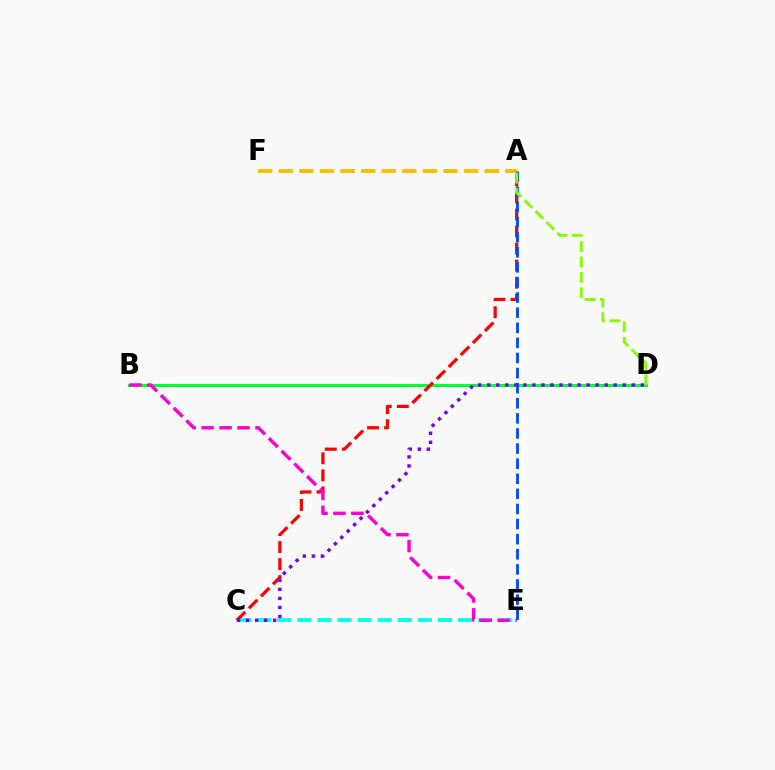{('B', 'D'): [{'color': '#00ff39', 'line_style': 'solid', 'thickness': 2.18}], ('C', 'E'): [{'color': '#00fff6', 'line_style': 'dashed', 'thickness': 2.73}], ('A', 'F'): [{'color': '#ffbd00', 'line_style': 'dashed', 'thickness': 2.8}], ('A', 'C'): [{'color': '#ff0000', 'line_style': 'dashed', 'thickness': 2.31}], ('B', 'E'): [{'color': '#ff00cf', 'line_style': 'dashed', 'thickness': 2.44}], ('A', 'E'): [{'color': '#004bff', 'line_style': 'dashed', 'thickness': 2.05}], ('A', 'D'): [{'color': '#84ff00', 'line_style': 'dashed', 'thickness': 2.1}], ('C', 'D'): [{'color': '#7200ff', 'line_style': 'dotted', 'thickness': 2.45}]}